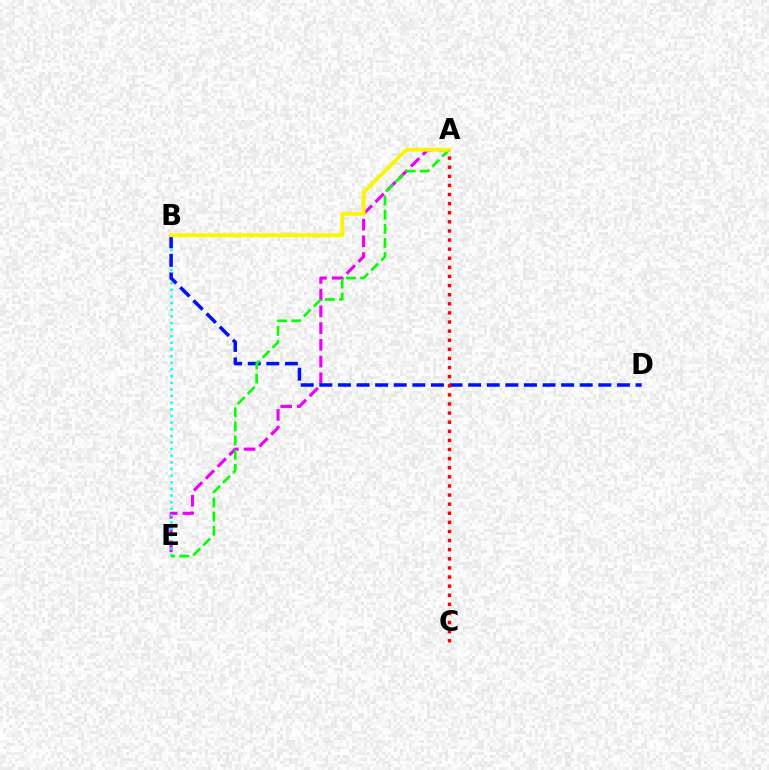{('A', 'E'): [{'color': '#ee00ff', 'line_style': 'dashed', 'thickness': 2.27}, {'color': '#08ff00', 'line_style': 'dashed', 'thickness': 1.92}], ('B', 'E'): [{'color': '#00fff6', 'line_style': 'dotted', 'thickness': 1.8}], ('B', 'D'): [{'color': '#0010ff', 'line_style': 'dashed', 'thickness': 2.53}], ('A', 'B'): [{'color': '#fcf500', 'line_style': 'solid', 'thickness': 2.75}], ('A', 'C'): [{'color': '#ff0000', 'line_style': 'dotted', 'thickness': 2.47}]}